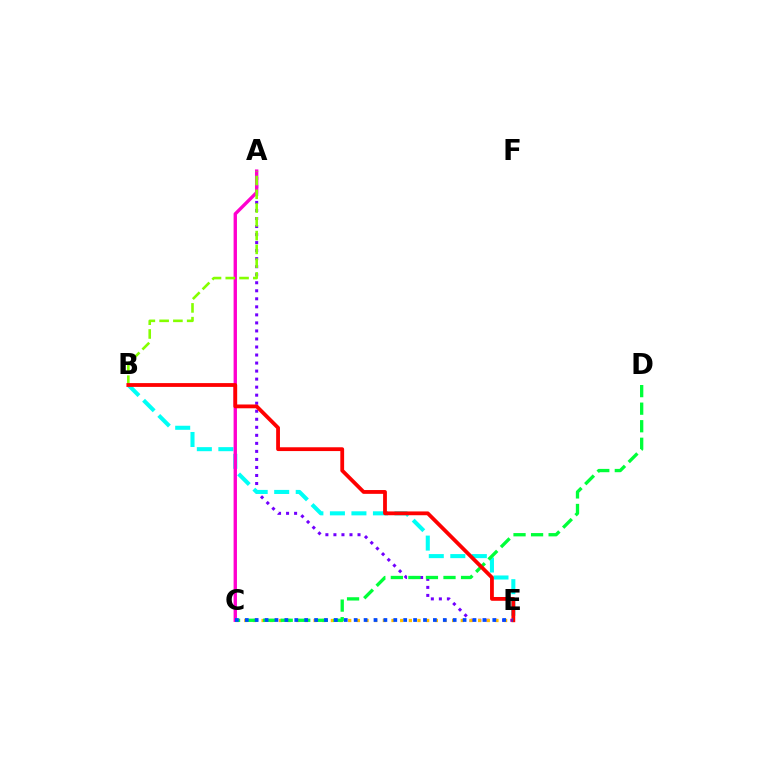{('A', 'E'): [{'color': '#7200ff', 'line_style': 'dotted', 'thickness': 2.18}], ('B', 'E'): [{'color': '#00fff6', 'line_style': 'dashed', 'thickness': 2.92}, {'color': '#ff0000', 'line_style': 'solid', 'thickness': 2.74}], ('A', 'C'): [{'color': '#ff00cf', 'line_style': 'solid', 'thickness': 2.42}], ('C', 'E'): [{'color': '#ffbd00', 'line_style': 'dotted', 'thickness': 2.35}, {'color': '#004bff', 'line_style': 'dotted', 'thickness': 2.69}], ('A', 'B'): [{'color': '#84ff00', 'line_style': 'dashed', 'thickness': 1.87}], ('C', 'D'): [{'color': '#00ff39', 'line_style': 'dashed', 'thickness': 2.38}]}